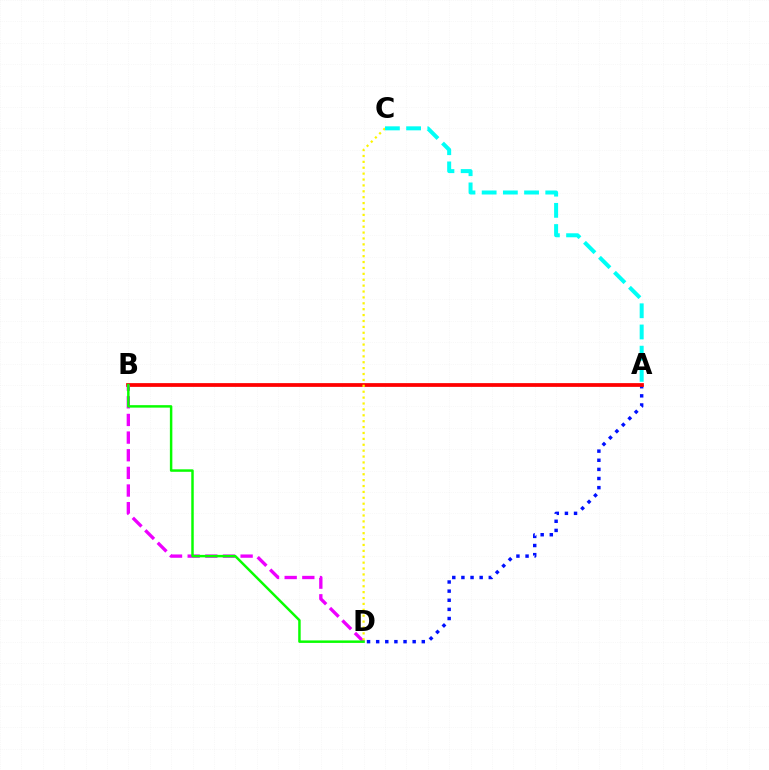{('A', 'D'): [{'color': '#0010ff', 'line_style': 'dotted', 'thickness': 2.48}], ('A', 'B'): [{'color': '#ff0000', 'line_style': 'solid', 'thickness': 2.7}], ('B', 'D'): [{'color': '#ee00ff', 'line_style': 'dashed', 'thickness': 2.4}, {'color': '#08ff00', 'line_style': 'solid', 'thickness': 1.78}], ('C', 'D'): [{'color': '#fcf500', 'line_style': 'dotted', 'thickness': 1.6}], ('A', 'C'): [{'color': '#00fff6', 'line_style': 'dashed', 'thickness': 2.88}]}